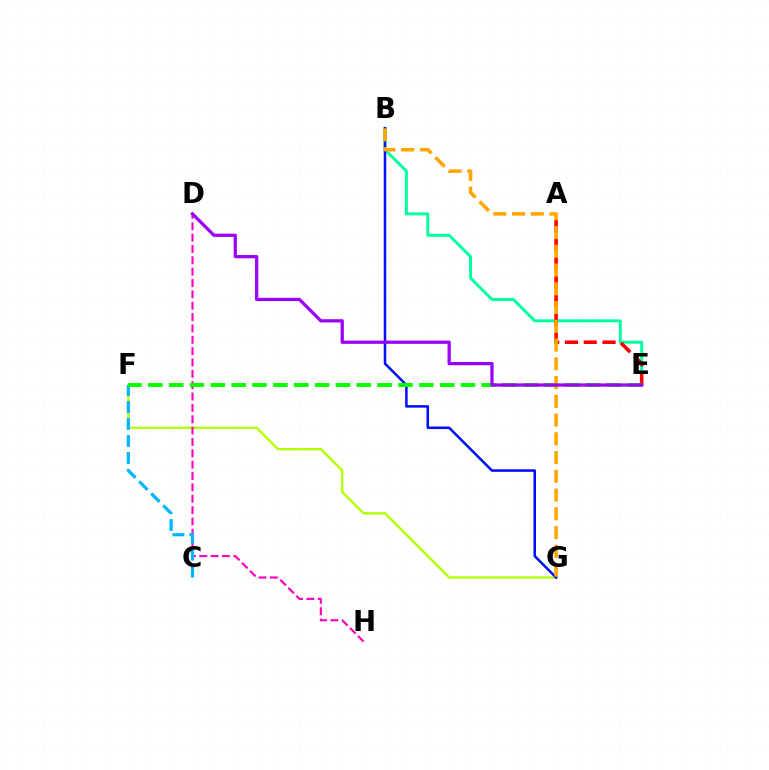{('F', 'G'): [{'color': '#b3ff00', 'line_style': 'solid', 'thickness': 1.68}], ('B', 'E'): [{'color': '#00ff9d', 'line_style': 'solid', 'thickness': 2.11}], ('A', 'E'): [{'color': '#ff0000', 'line_style': 'dashed', 'thickness': 2.55}], ('B', 'G'): [{'color': '#0010ff', 'line_style': 'solid', 'thickness': 1.83}, {'color': '#ffa500', 'line_style': 'dashed', 'thickness': 2.55}], ('D', 'H'): [{'color': '#ff00bd', 'line_style': 'dashed', 'thickness': 1.54}], ('C', 'F'): [{'color': '#00b5ff', 'line_style': 'dashed', 'thickness': 2.31}], ('E', 'F'): [{'color': '#08ff00', 'line_style': 'dashed', 'thickness': 2.83}], ('D', 'E'): [{'color': '#9b00ff', 'line_style': 'solid', 'thickness': 2.33}]}